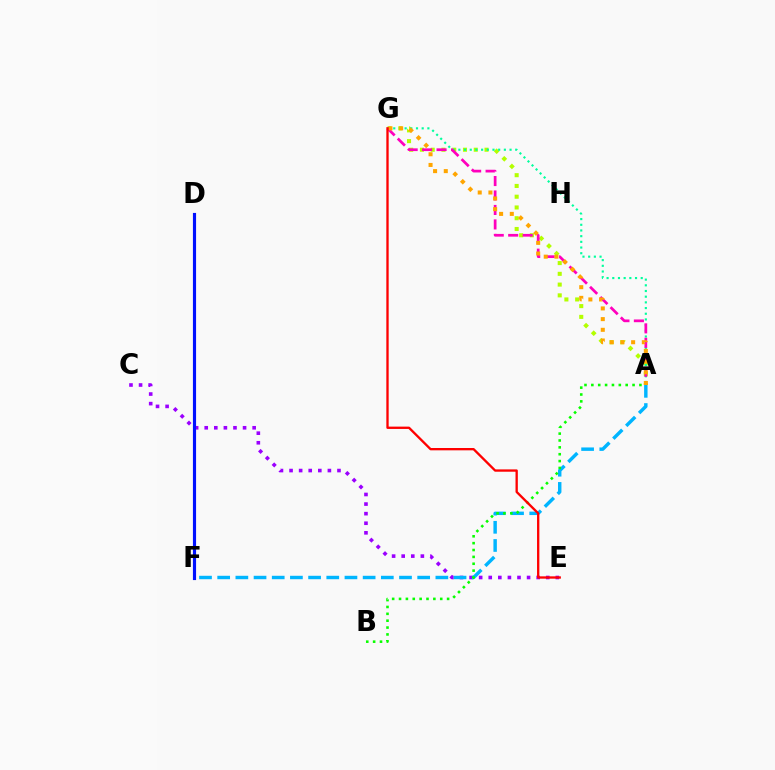{('C', 'E'): [{'color': '#9b00ff', 'line_style': 'dotted', 'thickness': 2.6}], ('A', 'G'): [{'color': '#b3ff00', 'line_style': 'dotted', 'thickness': 2.92}, {'color': '#00ff9d', 'line_style': 'dotted', 'thickness': 1.55}, {'color': '#ff00bd', 'line_style': 'dashed', 'thickness': 1.96}, {'color': '#ffa500', 'line_style': 'dotted', 'thickness': 2.9}], ('A', 'F'): [{'color': '#00b5ff', 'line_style': 'dashed', 'thickness': 2.47}], ('D', 'F'): [{'color': '#0010ff', 'line_style': 'solid', 'thickness': 2.27}], ('A', 'B'): [{'color': '#08ff00', 'line_style': 'dotted', 'thickness': 1.87}], ('E', 'G'): [{'color': '#ff0000', 'line_style': 'solid', 'thickness': 1.68}]}